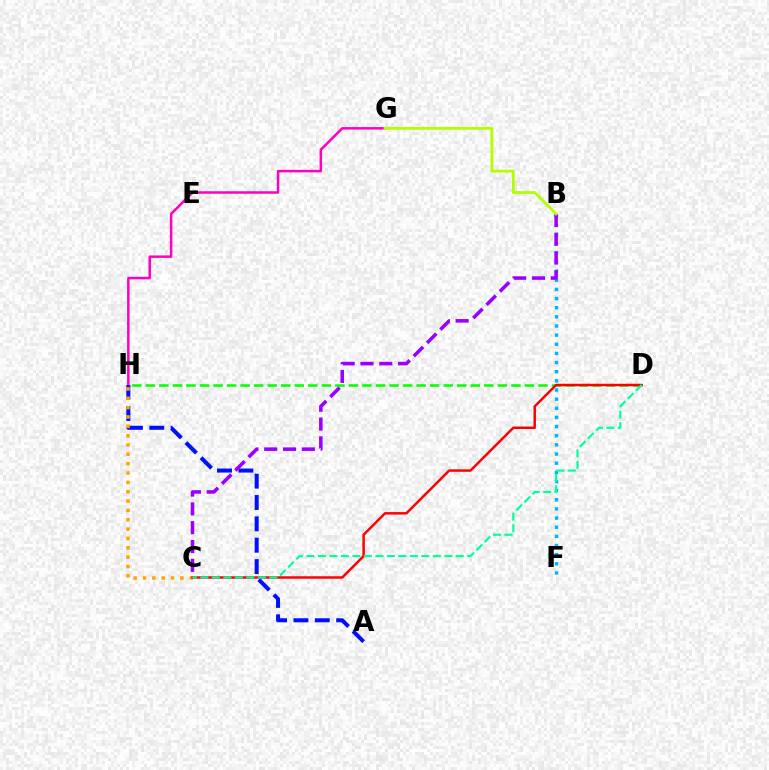{('G', 'H'): [{'color': '#ff00bd', 'line_style': 'solid', 'thickness': 1.79}], ('B', 'F'): [{'color': '#00b5ff', 'line_style': 'dotted', 'thickness': 2.49}], ('A', 'H'): [{'color': '#0010ff', 'line_style': 'dashed', 'thickness': 2.9}], ('D', 'H'): [{'color': '#08ff00', 'line_style': 'dashed', 'thickness': 1.84}], ('C', 'H'): [{'color': '#ffa500', 'line_style': 'dotted', 'thickness': 2.54}], ('C', 'D'): [{'color': '#ff0000', 'line_style': 'solid', 'thickness': 1.78}, {'color': '#00ff9d', 'line_style': 'dashed', 'thickness': 1.56}], ('B', 'C'): [{'color': '#9b00ff', 'line_style': 'dashed', 'thickness': 2.56}], ('B', 'G'): [{'color': '#b3ff00', 'line_style': 'solid', 'thickness': 2.02}]}